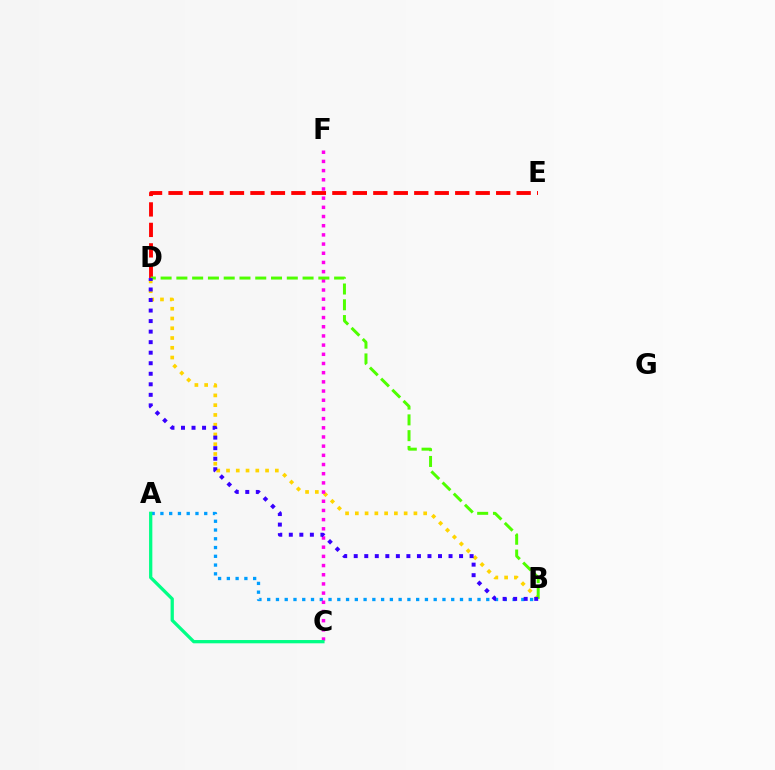{('B', 'D'): [{'color': '#ffd500', 'line_style': 'dotted', 'thickness': 2.65}, {'color': '#4fff00', 'line_style': 'dashed', 'thickness': 2.14}, {'color': '#3700ff', 'line_style': 'dotted', 'thickness': 2.86}], ('A', 'B'): [{'color': '#009eff', 'line_style': 'dotted', 'thickness': 2.38}], ('D', 'E'): [{'color': '#ff0000', 'line_style': 'dashed', 'thickness': 2.78}], ('C', 'F'): [{'color': '#ff00ed', 'line_style': 'dotted', 'thickness': 2.5}], ('A', 'C'): [{'color': '#00ff86', 'line_style': 'solid', 'thickness': 2.36}]}